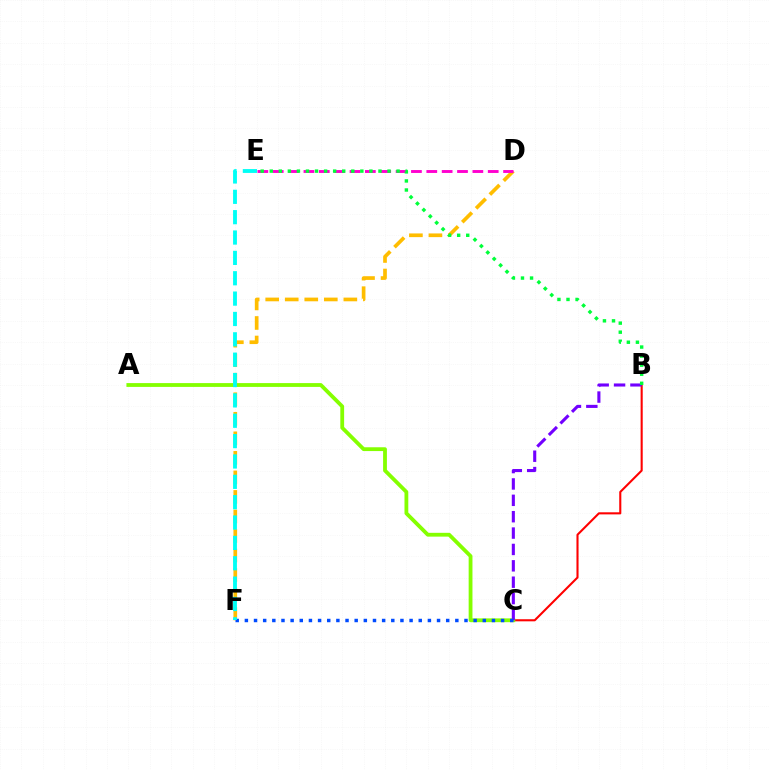{('D', 'F'): [{'color': '#ffbd00', 'line_style': 'dashed', 'thickness': 2.65}], ('D', 'E'): [{'color': '#ff00cf', 'line_style': 'dashed', 'thickness': 2.09}], ('B', 'C'): [{'color': '#ff0000', 'line_style': 'solid', 'thickness': 1.51}, {'color': '#7200ff', 'line_style': 'dashed', 'thickness': 2.22}], ('A', 'C'): [{'color': '#84ff00', 'line_style': 'solid', 'thickness': 2.74}], ('C', 'F'): [{'color': '#004bff', 'line_style': 'dotted', 'thickness': 2.49}], ('E', 'F'): [{'color': '#00fff6', 'line_style': 'dashed', 'thickness': 2.77}], ('B', 'E'): [{'color': '#00ff39', 'line_style': 'dotted', 'thickness': 2.46}]}